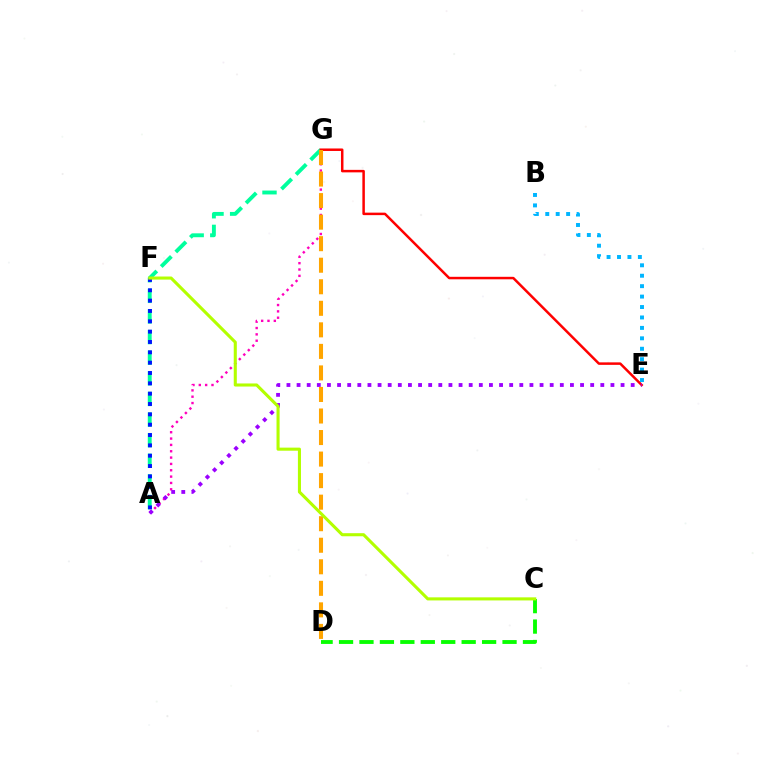{('A', 'G'): [{'color': '#00ff9d', 'line_style': 'dashed', 'thickness': 2.8}, {'color': '#ff00bd', 'line_style': 'dotted', 'thickness': 1.72}], ('E', 'G'): [{'color': '#ff0000', 'line_style': 'solid', 'thickness': 1.8}], ('A', 'F'): [{'color': '#0010ff', 'line_style': 'dotted', 'thickness': 2.81}], ('A', 'E'): [{'color': '#9b00ff', 'line_style': 'dotted', 'thickness': 2.75}], ('C', 'D'): [{'color': '#08ff00', 'line_style': 'dashed', 'thickness': 2.78}], ('D', 'G'): [{'color': '#ffa500', 'line_style': 'dashed', 'thickness': 2.93}], ('C', 'F'): [{'color': '#b3ff00', 'line_style': 'solid', 'thickness': 2.22}], ('B', 'E'): [{'color': '#00b5ff', 'line_style': 'dotted', 'thickness': 2.83}]}